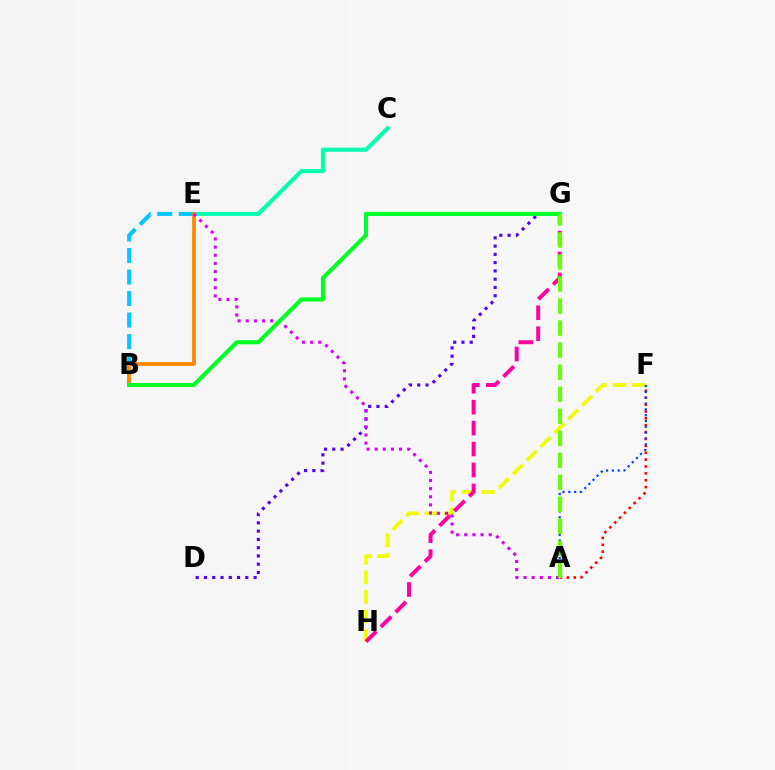{('C', 'E'): [{'color': '#00ffaf', 'line_style': 'solid', 'thickness': 2.93}], ('B', 'E'): [{'color': '#00c7ff', 'line_style': 'dashed', 'thickness': 2.92}, {'color': '#ff8800', 'line_style': 'solid', 'thickness': 2.71}], ('D', 'G'): [{'color': '#4f00ff', 'line_style': 'dotted', 'thickness': 2.25}], ('F', 'H'): [{'color': '#eeff00', 'line_style': 'dashed', 'thickness': 2.65}], ('A', 'F'): [{'color': '#ff0000', 'line_style': 'dotted', 'thickness': 1.87}, {'color': '#003fff', 'line_style': 'dotted', 'thickness': 1.58}], ('G', 'H'): [{'color': '#ff00a0', 'line_style': 'dashed', 'thickness': 2.84}], ('A', 'E'): [{'color': '#d600ff', 'line_style': 'dotted', 'thickness': 2.21}], ('B', 'G'): [{'color': '#00ff27', 'line_style': 'solid', 'thickness': 2.95}], ('A', 'G'): [{'color': '#66ff00', 'line_style': 'dashed', 'thickness': 2.99}]}